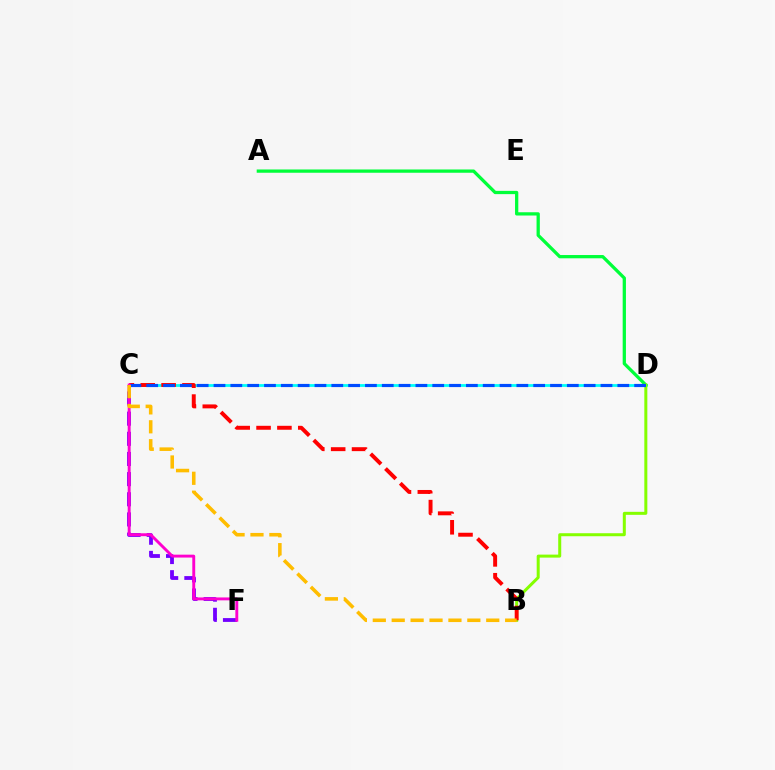{('C', 'D'): [{'color': '#00fff6', 'line_style': 'solid', 'thickness': 2.0}, {'color': '#004bff', 'line_style': 'dashed', 'thickness': 2.29}], ('C', 'F'): [{'color': '#7200ff', 'line_style': 'dashed', 'thickness': 2.74}, {'color': '#ff00cf', 'line_style': 'solid', 'thickness': 2.09}], ('A', 'D'): [{'color': '#00ff39', 'line_style': 'solid', 'thickness': 2.35}], ('B', 'D'): [{'color': '#84ff00', 'line_style': 'solid', 'thickness': 2.17}], ('B', 'C'): [{'color': '#ff0000', 'line_style': 'dashed', 'thickness': 2.83}, {'color': '#ffbd00', 'line_style': 'dashed', 'thickness': 2.57}]}